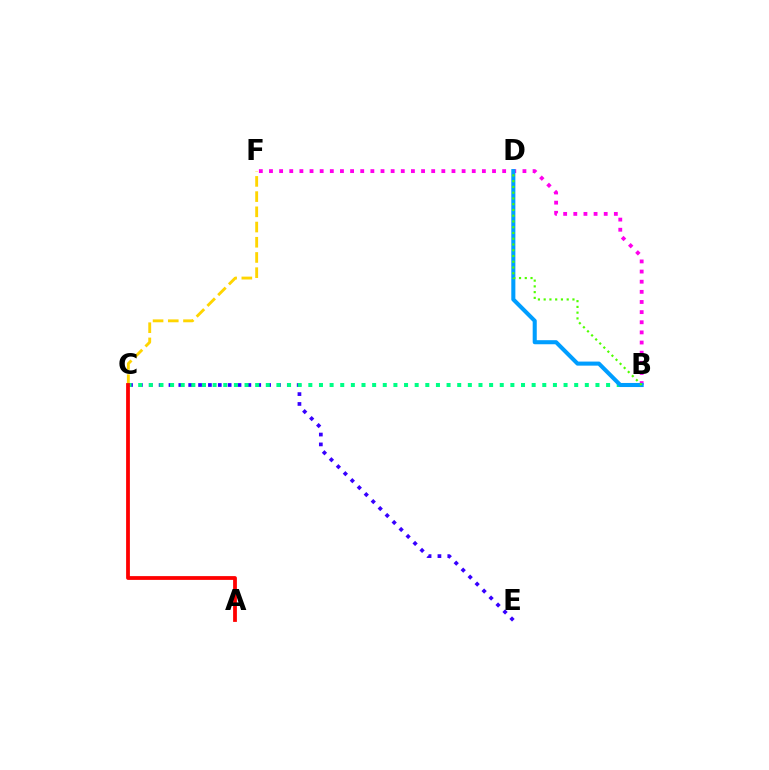{('B', 'F'): [{'color': '#ff00ed', 'line_style': 'dotted', 'thickness': 2.75}], ('C', 'E'): [{'color': '#3700ff', 'line_style': 'dotted', 'thickness': 2.68}], ('C', 'F'): [{'color': '#ffd500', 'line_style': 'dashed', 'thickness': 2.07}], ('B', 'C'): [{'color': '#00ff86', 'line_style': 'dotted', 'thickness': 2.89}], ('A', 'C'): [{'color': '#ff0000', 'line_style': 'solid', 'thickness': 2.72}], ('B', 'D'): [{'color': '#009eff', 'line_style': 'solid', 'thickness': 2.93}, {'color': '#4fff00', 'line_style': 'dotted', 'thickness': 1.56}]}